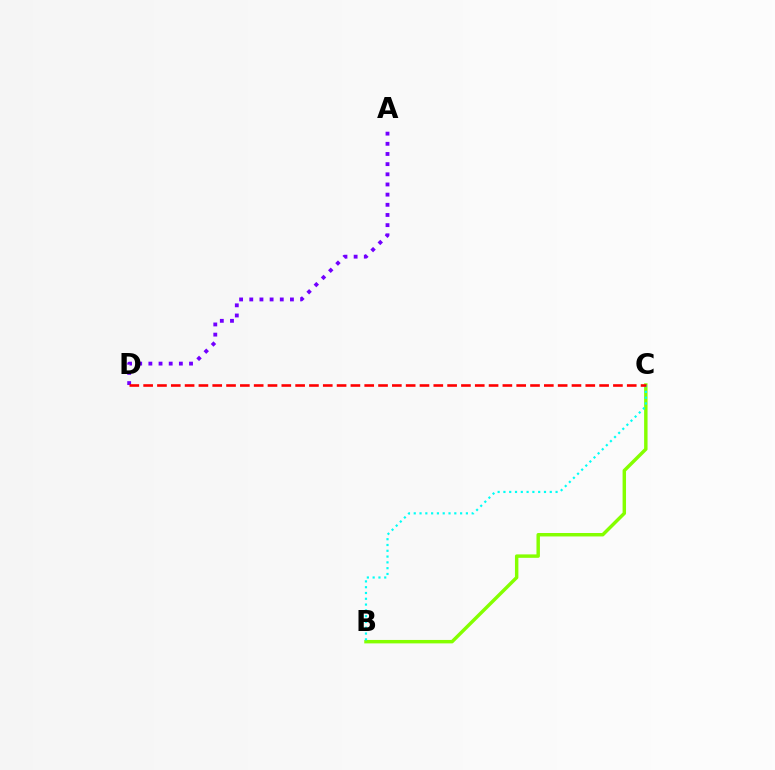{('A', 'D'): [{'color': '#7200ff', 'line_style': 'dotted', 'thickness': 2.76}], ('B', 'C'): [{'color': '#84ff00', 'line_style': 'solid', 'thickness': 2.47}, {'color': '#00fff6', 'line_style': 'dotted', 'thickness': 1.57}], ('C', 'D'): [{'color': '#ff0000', 'line_style': 'dashed', 'thickness': 1.88}]}